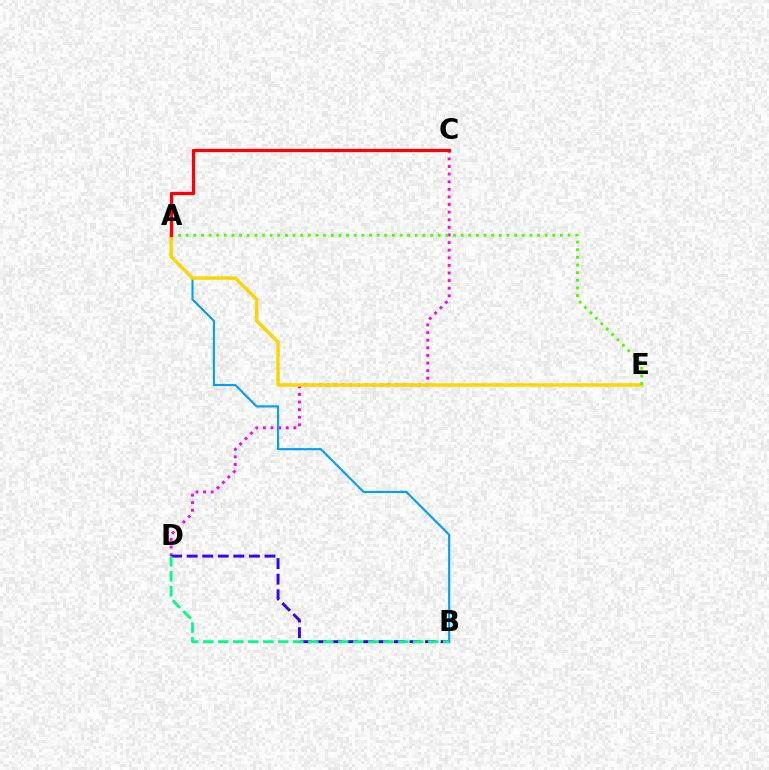{('C', 'D'): [{'color': '#ff00ed', 'line_style': 'dotted', 'thickness': 2.07}], ('A', 'B'): [{'color': '#009eff', 'line_style': 'solid', 'thickness': 1.54}], ('A', 'E'): [{'color': '#ffd500', 'line_style': 'solid', 'thickness': 2.48}, {'color': '#4fff00', 'line_style': 'dotted', 'thickness': 2.08}], ('B', 'D'): [{'color': '#3700ff', 'line_style': 'dashed', 'thickness': 2.12}, {'color': '#00ff86', 'line_style': 'dashed', 'thickness': 2.04}], ('A', 'C'): [{'color': '#ff0000', 'line_style': 'solid', 'thickness': 2.34}]}